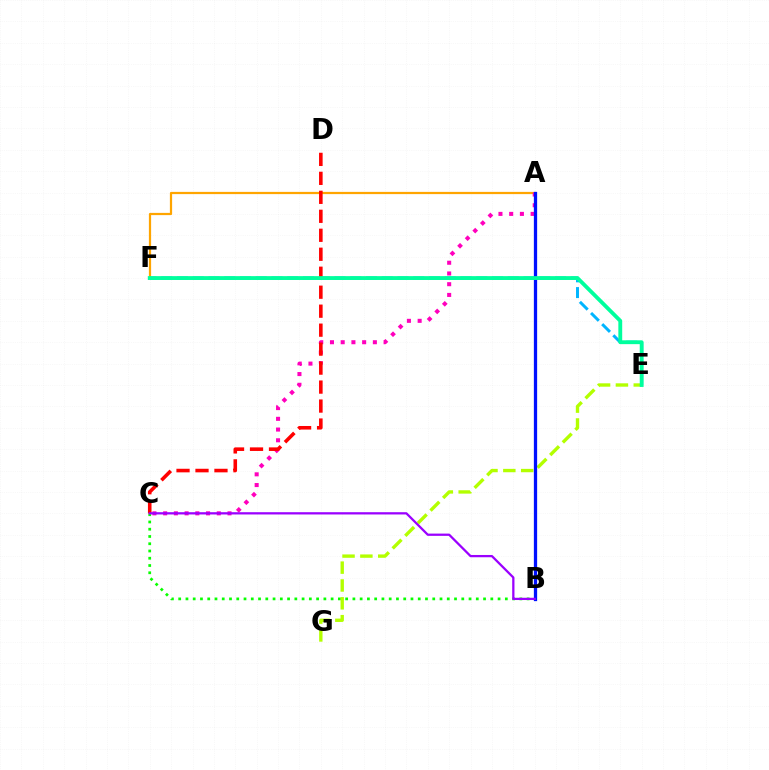{('B', 'C'): [{'color': '#08ff00', 'line_style': 'dotted', 'thickness': 1.97}, {'color': '#9b00ff', 'line_style': 'solid', 'thickness': 1.63}], ('A', 'F'): [{'color': '#ffa500', 'line_style': 'solid', 'thickness': 1.6}], ('E', 'F'): [{'color': '#00b5ff', 'line_style': 'dashed', 'thickness': 2.14}, {'color': '#00ff9d', 'line_style': 'solid', 'thickness': 2.77}], ('E', 'G'): [{'color': '#b3ff00', 'line_style': 'dashed', 'thickness': 2.42}], ('A', 'C'): [{'color': '#ff00bd', 'line_style': 'dotted', 'thickness': 2.91}], ('C', 'D'): [{'color': '#ff0000', 'line_style': 'dashed', 'thickness': 2.58}], ('A', 'B'): [{'color': '#0010ff', 'line_style': 'solid', 'thickness': 2.36}]}